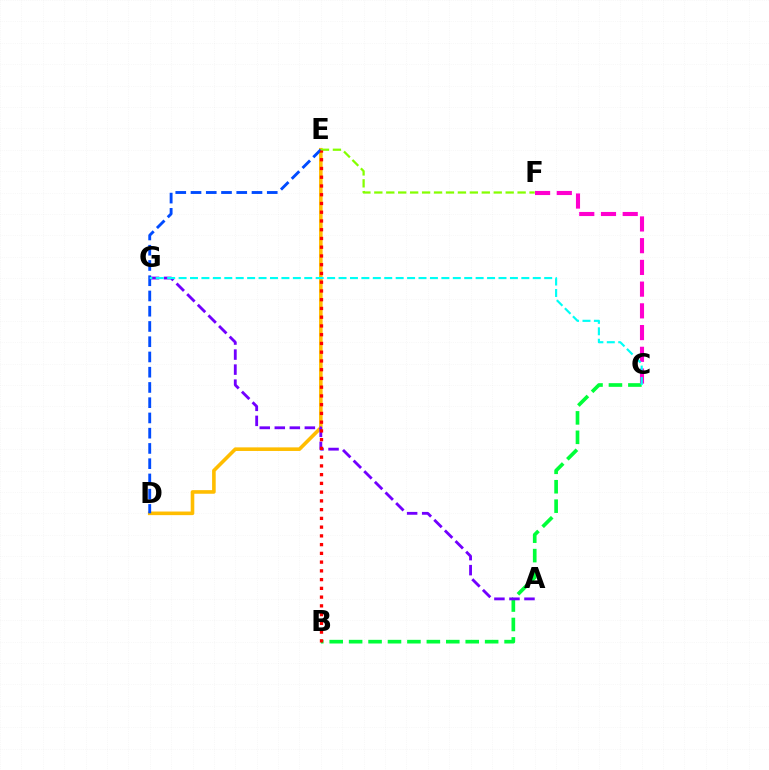{('D', 'E'): [{'color': '#ffbd00', 'line_style': 'solid', 'thickness': 2.59}, {'color': '#004bff', 'line_style': 'dashed', 'thickness': 2.07}], ('B', 'C'): [{'color': '#00ff39', 'line_style': 'dashed', 'thickness': 2.64}], ('C', 'F'): [{'color': '#ff00cf', 'line_style': 'dashed', 'thickness': 2.95}], ('E', 'F'): [{'color': '#84ff00', 'line_style': 'dashed', 'thickness': 1.62}], ('A', 'G'): [{'color': '#7200ff', 'line_style': 'dashed', 'thickness': 2.04}], ('B', 'E'): [{'color': '#ff0000', 'line_style': 'dotted', 'thickness': 2.38}], ('C', 'G'): [{'color': '#00fff6', 'line_style': 'dashed', 'thickness': 1.55}]}